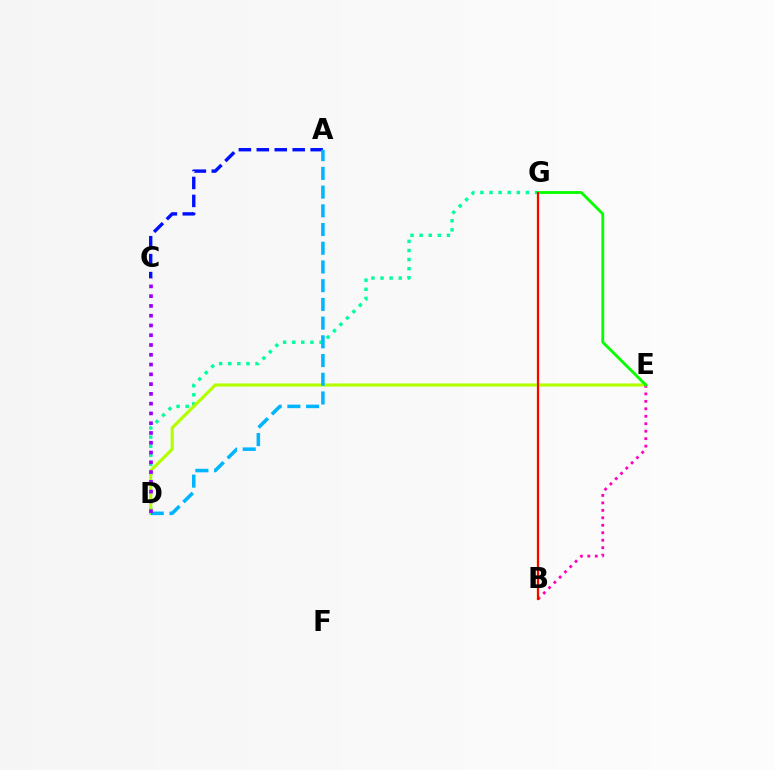{('D', 'G'): [{'color': '#00ff9d', 'line_style': 'dotted', 'thickness': 2.47}], ('A', 'C'): [{'color': '#0010ff', 'line_style': 'dashed', 'thickness': 2.44}], ('B', 'G'): [{'color': '#ffa500', 'line_style': 'solid', 'thickness': 1.69}, {'color': '#ff0000', 'line_style': 'solid', 'thickness': 1.51}], ('D', 'E'): [{'color': '#b3ff00', 'line_style': 'solid', 'thickness': 2.27}], ('A', 'D'): [{'color': '#00b5ff', 'line_style': 'dashed', 'thickness': 2.54}], ('B', 'E'): [{'color': '#ff00bd', 'line_style': 'dotted', 'thickness': 2.03}], ('E', 'G'): [{'color': '#08ff00', 'line_style': 'solid', 'thickness': 2.06}], ('C', 'D'): [{'color': '#9b00ff', 'line_style': 'dotted', 'thickness': 2.66}]}